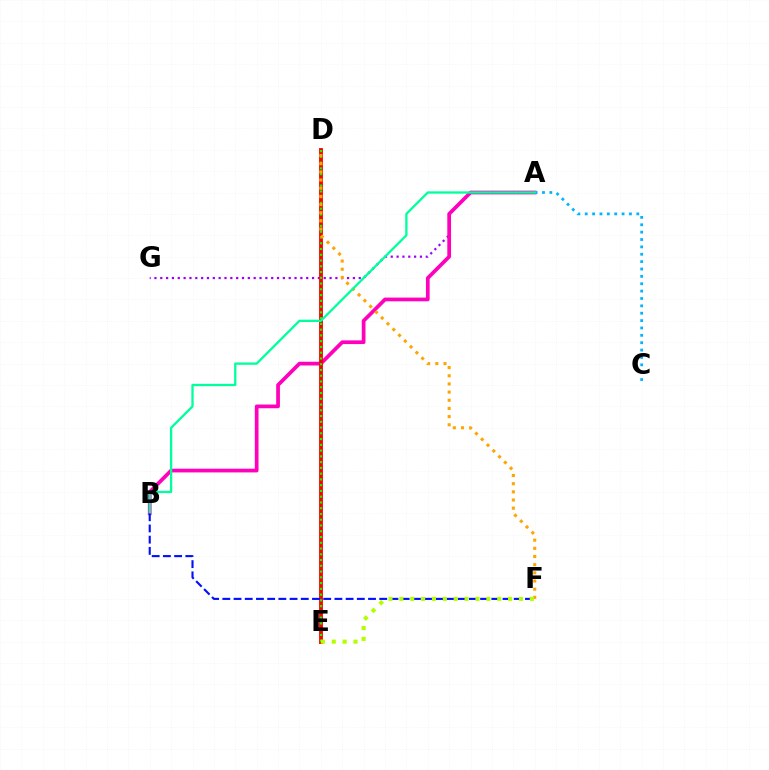{('A', 'G'): [{'color': '#9b00ff', 'line_style': 'dotted', 'thickness': 1.59}], ('A', 'B'): [{'color': '#ff00bd', 'line_style': 'solid', 'thickness': 2.68}, {'color': '#00ff9d', 'line_style': 'solid', 'thickness': 1.65}], ('A', 'C'): [{'color': '#00b5ff', 'line_style': 'dotted', 'thickness': 2.0}], ('D', 'E'): [{'color': '#ff0000', 'line_style': 'solid', 'thickness': 2.78}, {'color': '#08ff00', 'line_style': 'dotted', 'thickness': 1.56}], ('D', 'F'): [{'color': '#ffa500', 'line_style': 'dotted', 'thickness': 2.22}], ('B', 'F'): [{'color': '#0010ff', 'line_style': 'dashed', 'thickness': 1.52}], ('E', 'F'): [{'color': '#b3ff00', 'line_style': 'dotted', 'thickness': 2.95}]}